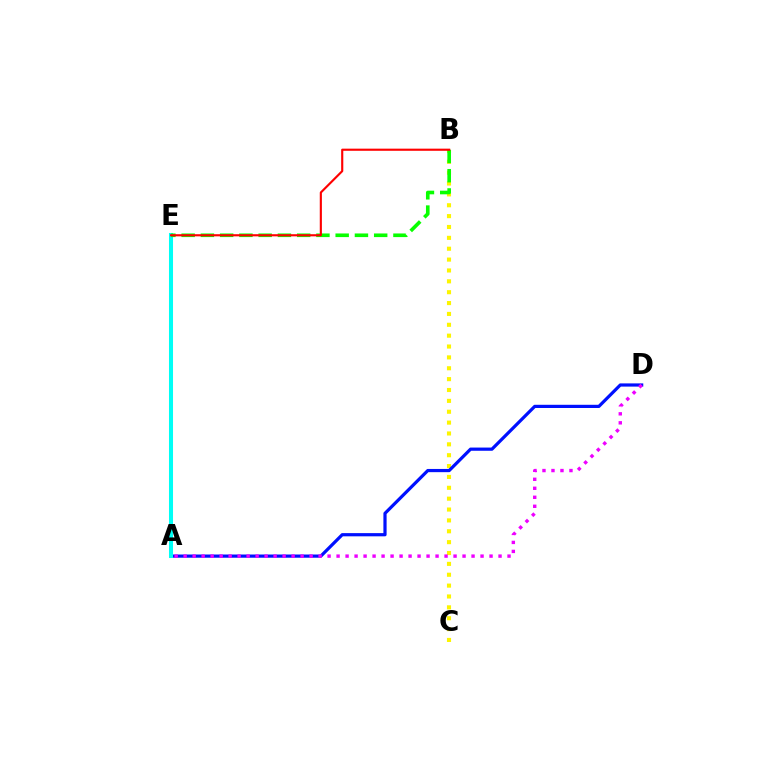{('B', 'C'): [{'color': '#fcf500', 'line_style': 'dotted', 'thickness': 2.95}], ('A', 'D'): [{'color': '#0010ff', 'line_style': 'solid', 'thickness': 2.31}, {'color': '#ee00ff', 'line_style': 'dotted', 'thickness': 2.44}], ('A', 'E'): [{'color': '#00fff6', 'line_style': 'solid', 'thickness': 2.91}], ('B', 'E'): [{'color': '#08ff00', 'line_style': 'dashed', 'thickness': 2.62}, {'color': '#ff0000', 'line_style': 'solid', 'thickness': 1.54}]}